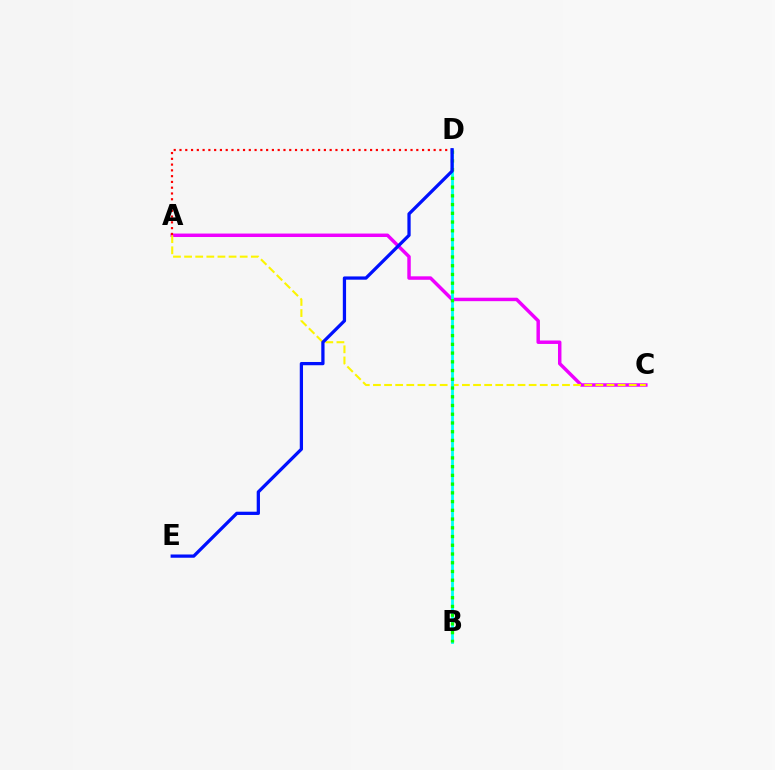{('A', 'C'): [{'color': '#ee00ff', 'line_style': 'solid', 'thickness': 2.49}, {'color': '#fcf500', 'line_style': 'dashed', 'thickness': 1.51}], ('A', 'D'): [{'color': '#ff0000', 'line_style': 'dotted', 'thickness': 1.57}], ('B', 'D'): [{'color': '#00fff6', 'line_style': 'solid', 'thickness': 2.02}, {'color': '#08ff00', 'line_style': 'dotted', 'thickness': 2.37}], ('D', 'E'): [{'color': '#0010ff', 'line_style': 'solid', 'thickness': 2.34}]}